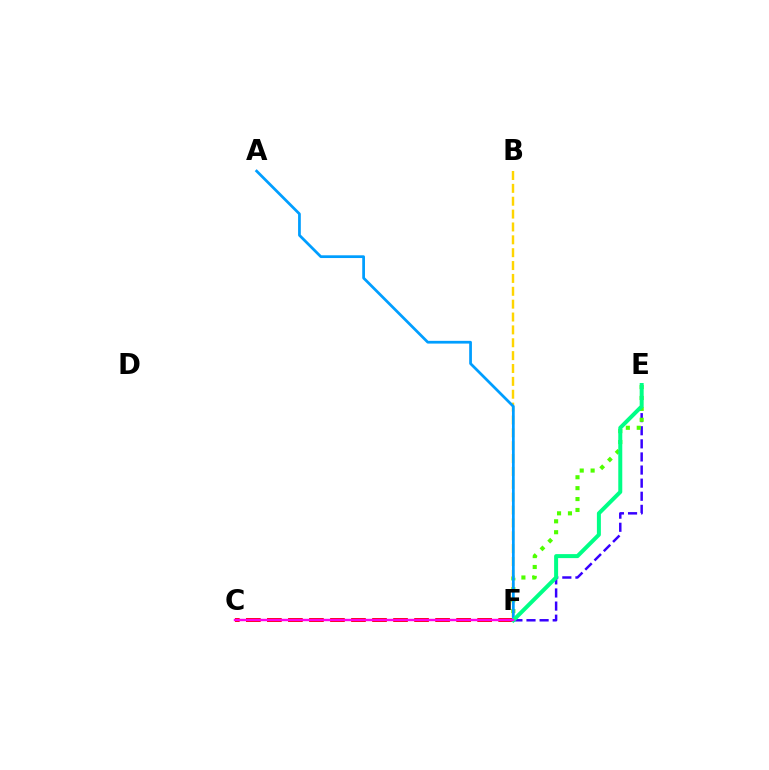{('E', 'F'): [{'color': '#3700ff', 'line_style': 'dashed', 'thickness': 1.78}, {'color': '#4fff00', 'line_style': 'dotted', 'thickness': 2.96}, {'color': '#00ff86', 'line_style': 'solid', 'thickness': 2.87}], ('B', 'F'): [{'color': '#ffd500', 'line_style': 'dashed', 'thickness': 1.75}], ('C', 'F'): [{'color': '#ff0000', 'line_style': 'dashed', 'thickness': 2.86}, {'color': '#ff00ed', 'line_style': 'solid', 'thickness': 1.74}], ('A', 'F'): [{'color': '#009eff', 'line_style': 'solid', 'thickness': 1.97}]}